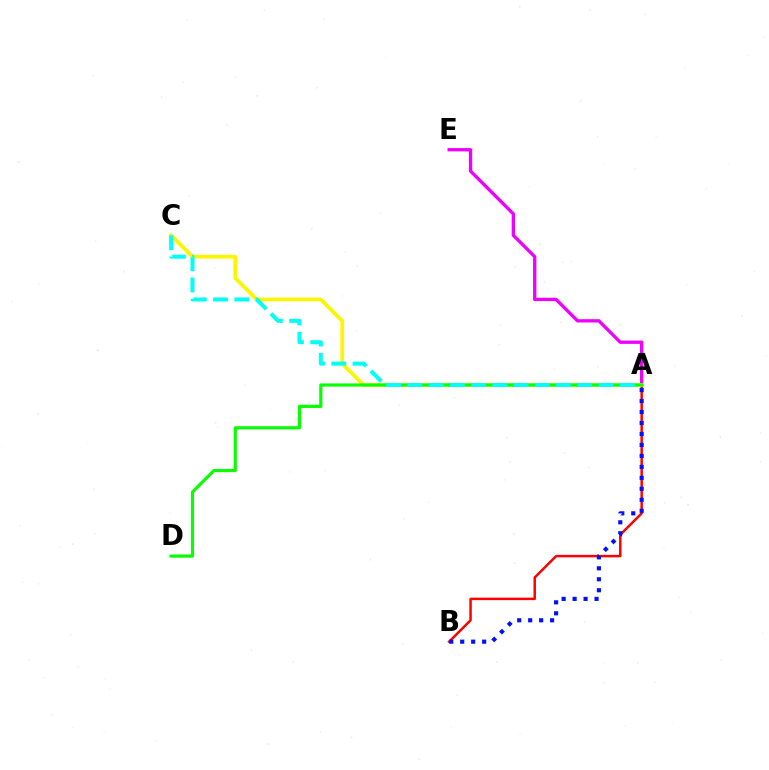{('A', 'B'): [{'color': '#ff0000', 'line_style': 'solid', 'thickness': 1.79}, {'color': '#0010ff', 'line_style': 'dotted', 'thickness': 2.98}], ('A', 'E'): [{'color': '#ee00ff', 'line_style': 'solid', 'thickness': 2.39}], ('A', 'C'): [{'color': '#fcf500', 'line_style': 'solid', 'thickness': 2.71}, {'color': '#00fff6', 'line_style': 'dashed', 'thickness': 2.88}], ('A', 'D'): [{'color': '#08ff00', 'line_style': 'solid', 'thickness': 2.27}]}